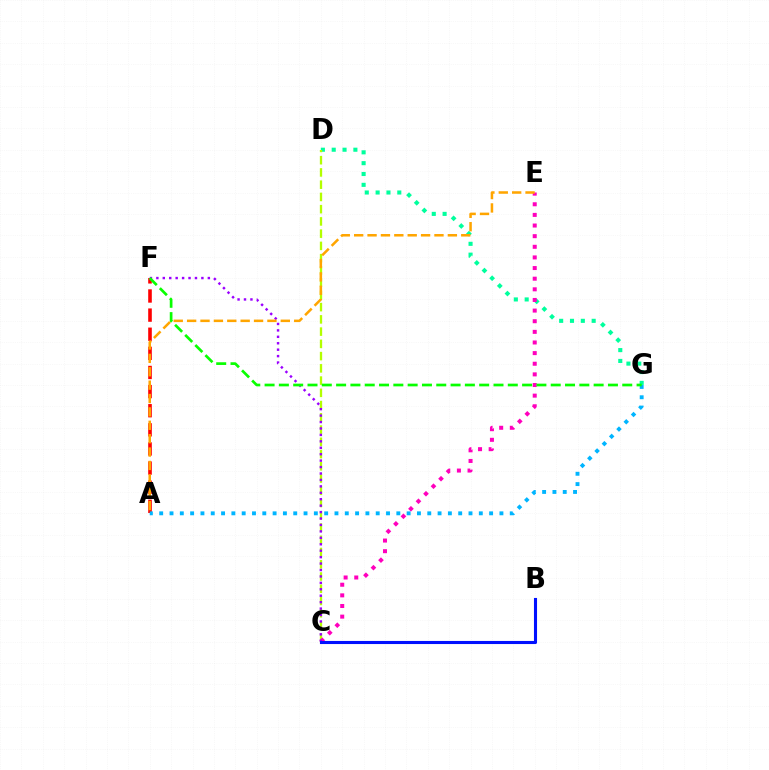{('D', 'G'): [{'color': '#00ff9d', 'line_style': 'dotted', 'thickness': 2.94}], ('C', 'D'): [{'color': '#b3ff00', 'line_style': 'dashed', 'thickness': 1.66}], ('A', 'F'): [{'color': '#ff0000', 'line_style': 'dashed', 'thickness': 2.6}], ('C', 'E'): [{'color': '#ff00bd', 'line_style': 'dotted', 'thickness': 2.89}], ('C', 'F'): [{'color': '#9b00ff', 'line_style': 'dotted', 'thickness': 1.75}], ('A', 'G'): [{'color': '#00b5ff', 'line_style': 'dotted', 'thickness': 2.8}], ('B', 'C'): [{'color': '#0010ff', 'line_style': 'solid', 'thickness': 2.22}], ('F', 'G'): [{'color': '#08ff00', 'line_style': 'dashed', 'thickness': 1.94}], ('A', 'E'): [{'color': '#ffa500', 'line_style': 'dashed', 'thickness': 1.82}]}